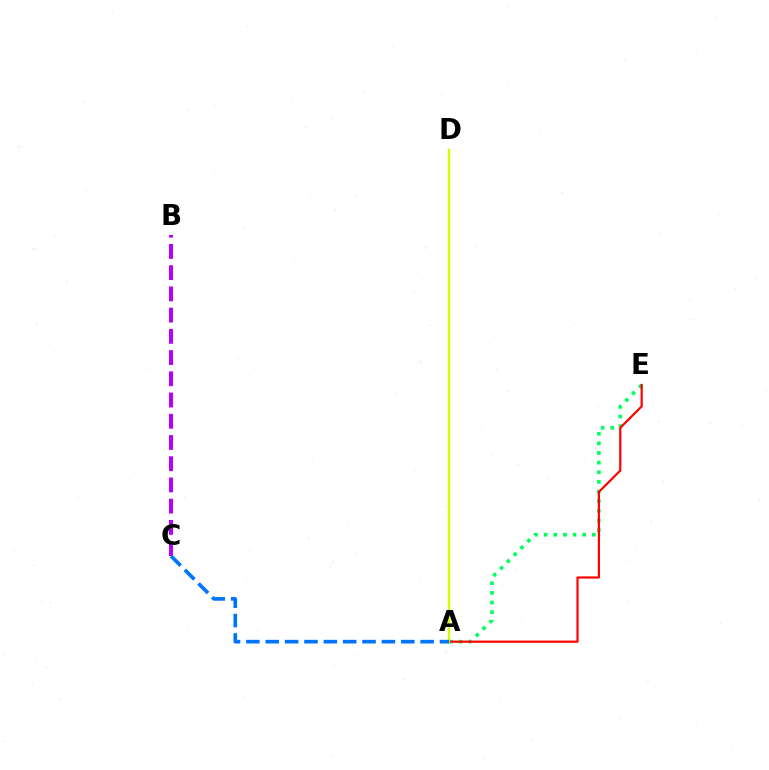{('B', 'C'): [{'color': '#b900ff', 'line_style': 'dashed', 'thickness': 2.88}], ('A', 'E'): [{'color': '#00ff5c', 'line_style': 'dotted', 'thickness': 2.62}, {'color': '#ff0000', 'line_style': 'solid', 'thickness': 1.58}], ('A', 'D'): [{'color': '#d1ff00', 'line_style': 'solid', 'thickness': 1.75}], ('A', 'C'): [{'color': '#0074ff', 'line_style': 'dashed', 'thickness': 2.63}]}